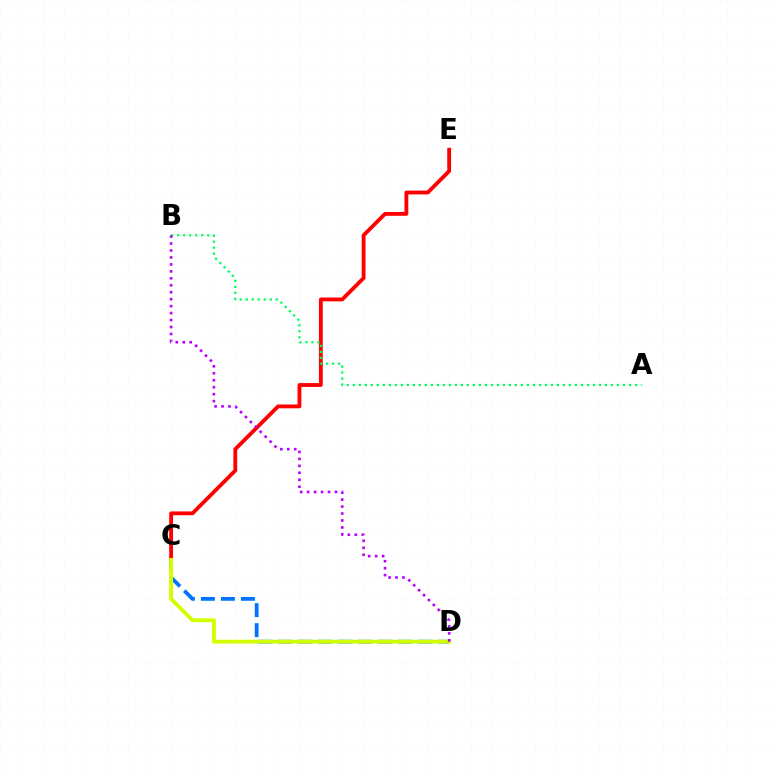{('C', 'D'): [{'color': '#0074ff', 'line_style': 'dashed', 'thickness': 2.72}, {'color': '#d1ff00', 'line_style': 'solid', 'thickness': 2.79}], ('C', 'E'): [{'color': '#ff0000', 'line_style': 'solid', 'thickness': 2.76}], ('A', 'B'): [{'color': '#00ff5c', 'line_style': 'dotted', 'thickness': 1.63}], ('B', 'D'): [{'color': '#b900ff', 'line_style': 'dotted', 'thickness': 1.89}]}